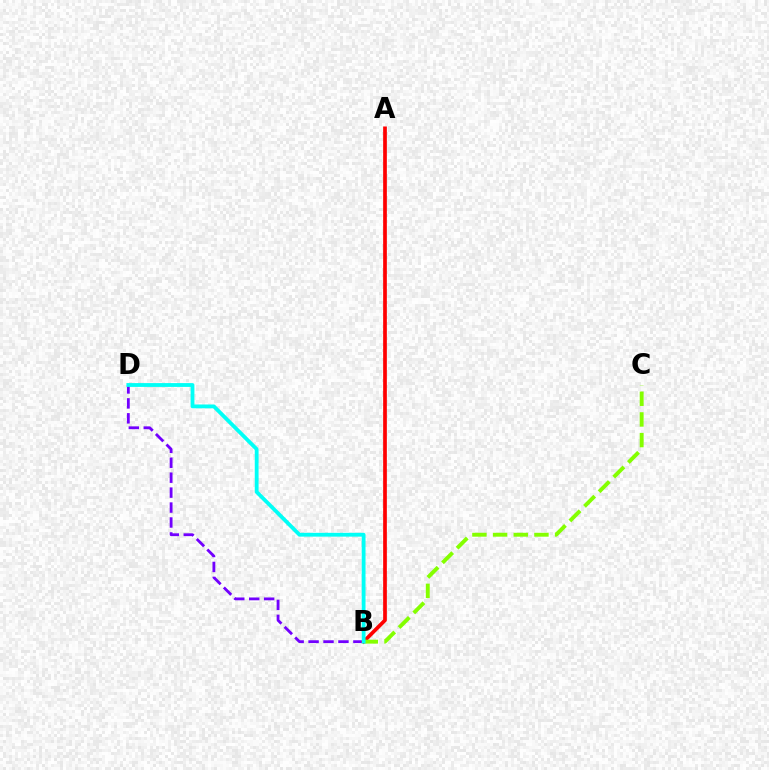{('B', 'D'): [{'color': '#7200ff', 'line_style': 'dashed', 'thickness': 2.03}, {'color': '#00fff6', 'line_style': 'solid', 'thickness': 2.75}], ('A', 'B'): [{'color': '#ff0000', 'line_style': 'solid', 'thickness': 2.66}], ('B', 'C'): [{'color': '#84ff00', 'line_style': 'dashed', 'thickness': 2.81}]}